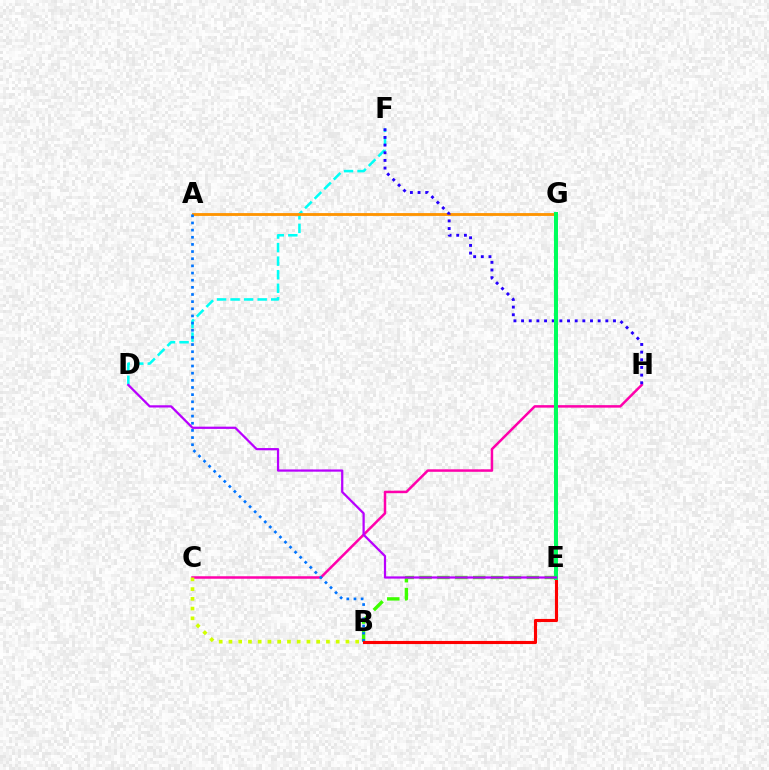{('B', 'E'): [{'color': '#3dff00', 'line_style': 'dashed', 'thickness': 2.43}, {'color': '#ff0000', 'line_style': 'solid', 'thickness': 2.25}], ('D', 'F'): [{'color': '#00fff6', 'line_style': 'dashed', 'thickness': 1.84}], ('A', 'G'): [{'color': '#ff9400', 'line_style': 'solid', 'thickness': 2.04}], ('C', 'H'): [{'color': '#ff00ac', 'line_style': 'solid', 'thickness': 1.8}], ('B', 'C'): [{'color': '#d1ff00', 'line_style': 'dotted', 'thickness': 2.65}], ('A', 'B'): [{'color': '#0074ff', 'line_style': 'dotted', 'thickness': 1.94}], ('F', 'H'): [{'color': '#2500ff', 'line_style': 'dotted', 'thickness': 2.08}], ('E', 'G'): [{'color': '#00ff5c', 'line_style': 'solid', 'thickness': 2.87}], ('D', 'E'): [{'color': '#b900ff', 'line_style': 'solid', 'thickness': 1.62}]}